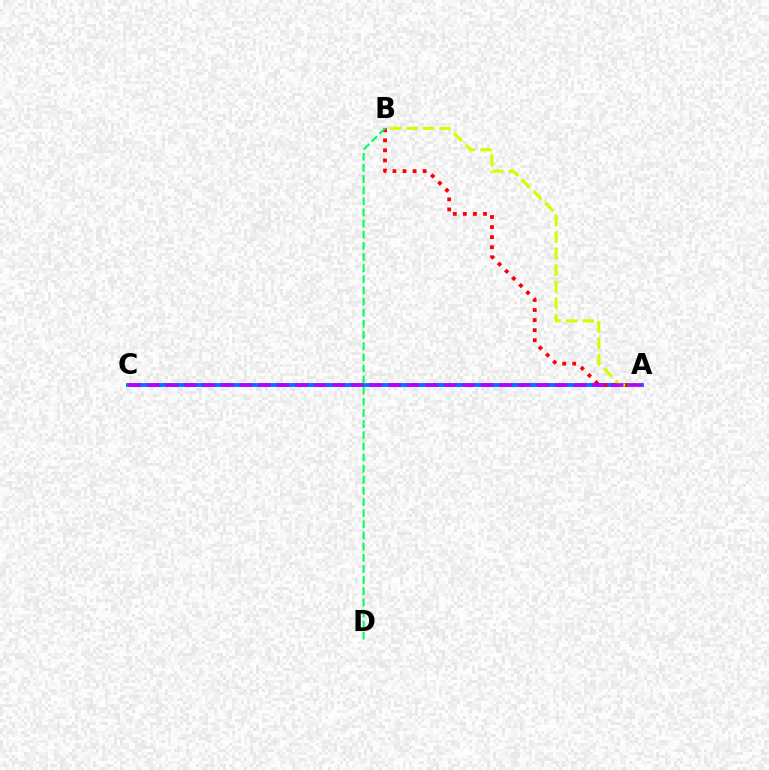{('A', 'C'): [{'color': '#0074ff', 'line_style': 'solid', 'thickness': 2.78}, {'color': '#b900ff', 'line_style': 'dashed', 'thickness': 2.52}], ('A', 'B'): [{'color': '#ff0000', 'line_style': 'dotted', 'thickness': 2.74}, {'color': '#d1ff00', 'line_style': 'dashed', 'thickness': 2.25}], ('B', 'D'): [{'color': '#00ff5c', 'line_style': 'dashed', 'thickness': 1.51}]}